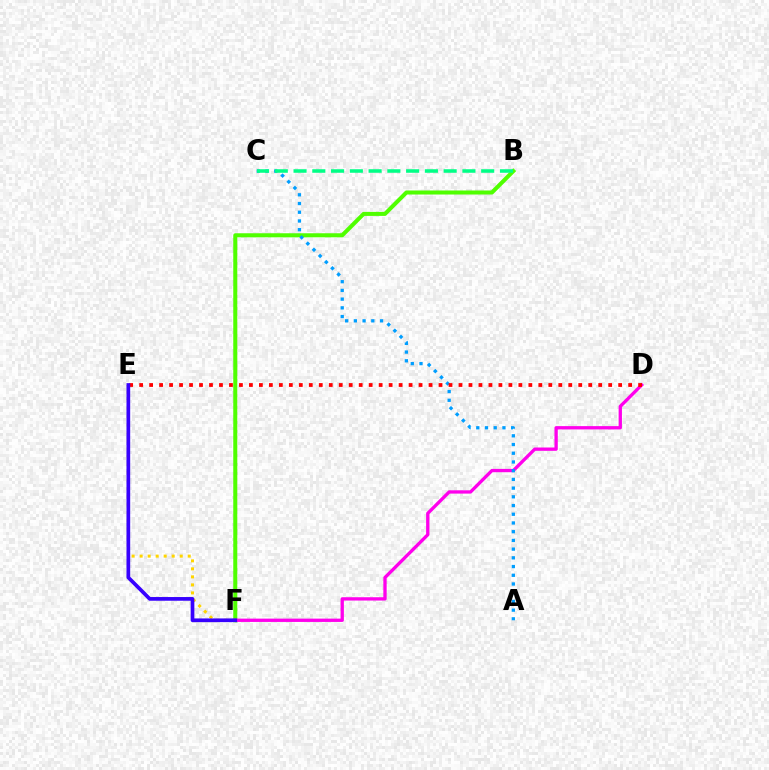{('E', 'F'): [{'color': '#ffd500', 'line_style': 'dotted', 'thickness': 2.18}, {'color': '#3700ff', 'line_style': 'solid', 'thickness': 2.66}], ('B', 'F'): [{'color': '#4fff00', 'line_style': 'solid', 'thickness': 2.91}], ('D', 'F'): [{'color': '#ff00ed', 'line_style': 'solid', 'thickness': 2.39}], ('A', 'C'): [{'color': '#009eff', 'line_style': 'dotted', 'thickness': 2.37}], ('D', 'E'): [{'color': '#ff0000', 'line_style': 'dotted', 'thickness': 2.71}], ('B', 'C'): [{'color': '#00ff86', 'line_style': 'dashed', 'thickness': 2.55}]}